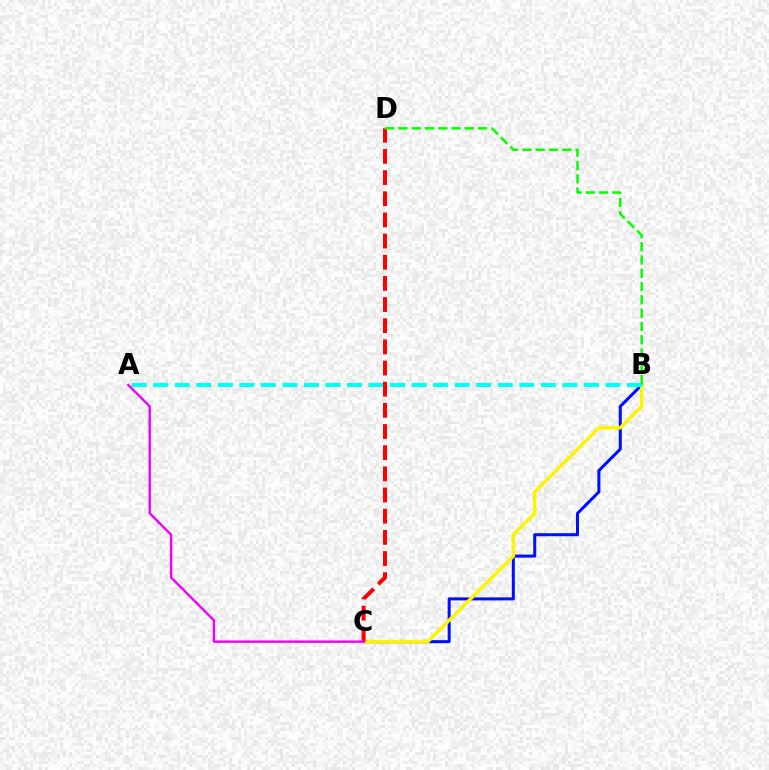{('B', 'C'): [{'color': '#0010ff', 'line_style': 'solid', 'thickness': 2.18}, {'color': '#fcf500', 'line_style': 'solid', 'thickness': 2.49}], ('A', 'B'): [{'color': '#00fff6', 'line_style': 'dashed', 'thickness': 2.93}], ('C', 'D'): [{'color': '#ff0000', 'line_style': 'dashed', 'thickness': 2.87}], ('B', 'D'): [{'color': '#08ff00', 'line_style': 'dashed', 'thickness': 1.8}], ('A', 'C'): [{'color': '#ee00ff', 'line_style': 'solid', 'thickness': 1.72}]}